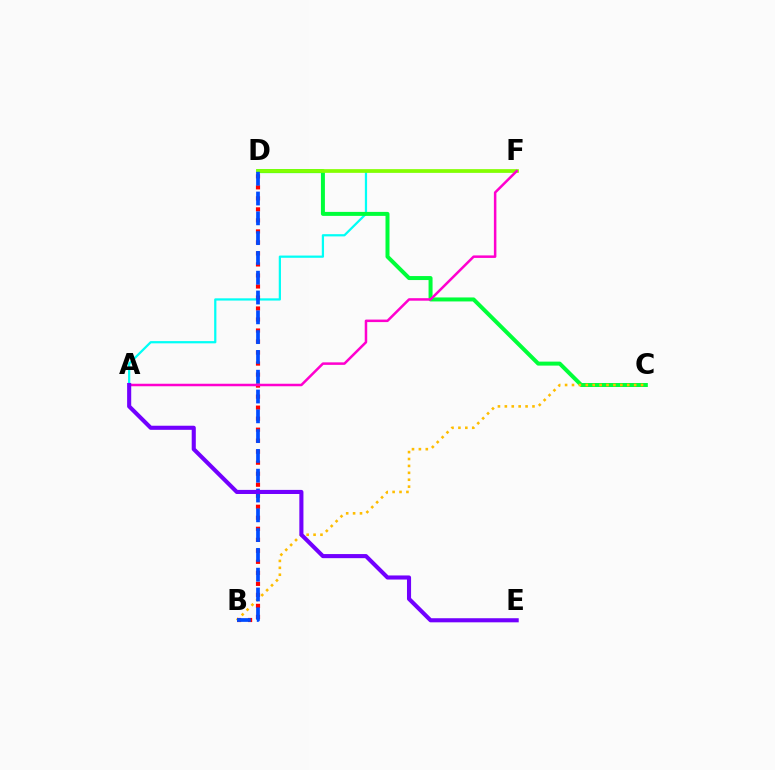{('A', 'F'): [{'color': '#00fff6', 'line_style': 'solid', 'thickness': 1.61}, {'color': '#ff00cf', 'line_style': 'solid', 'thickness': 1.81}], ('C', 'D'): [{'color': '#00ff39', 'line_style': 'solid', 'thickness': 2.88}], ('D', 'F'): [{'color': '#84ff00', 'line_style': 'solid', 'thickness': 2.67}], ('B', 'C'): [{'color': '#ffbd00', 'line_style': 'dotted', 'thickness': 1.88}], ('B', 'D'): [{'color': '#ff0000', 'line_style': 'dotted', 'thickness': 2.99}, {'color': '#004bff', 'line_style': 'dashed', 'thickness': 2.69}], ('A', 'E'): [{'color': '#7200ff', 'line_style': 'solid', 'thickness': 2.95}]}